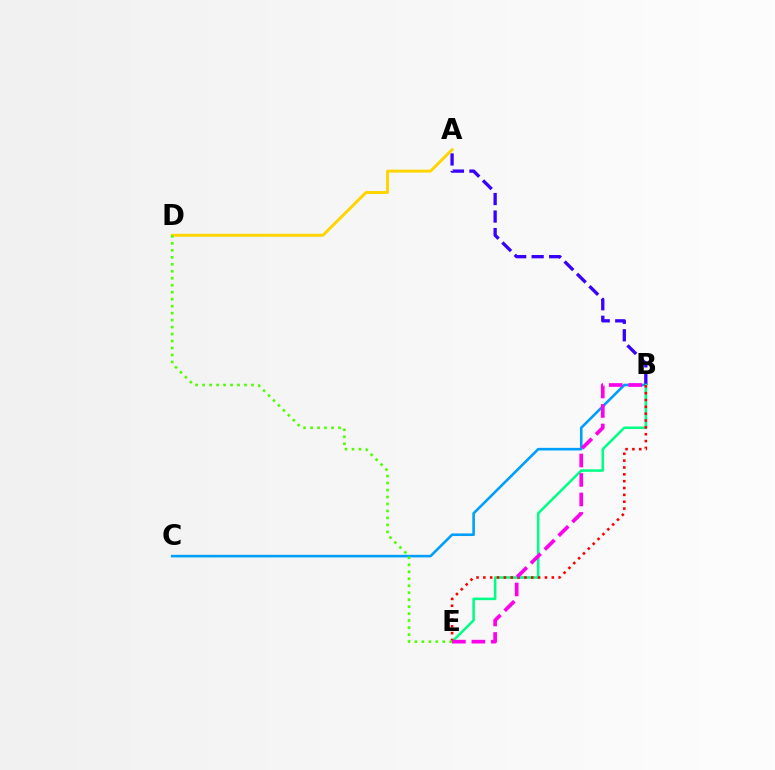{('B', 'C'): [{'color': '#009eff', 'line_style': 'solid', 'thickness': 1.87}], ('A', 'B'): [{'color': '#3700ff', 'line_style': 'dashed', 'thickness': 2.38}], ('B', 'E'): [{'color': '#00ff86', 'line_style': 'solid', 'thickness': 1.84}, {'color': '#ff0000', 'line_style': 'dotted', 'thickness': 1.86}, {'color': '#ff00ed', 'line_style': 'dashed', 'thickness': 2.65}], ('A', 'D'): [{'color': '#ffd500', 'line_style': 'solid', 'thickness': 2.12}], ('D', 'E'): [{'color': '#4fff00', 'line_style': 'dotted', 'thickness': 1.9}]}